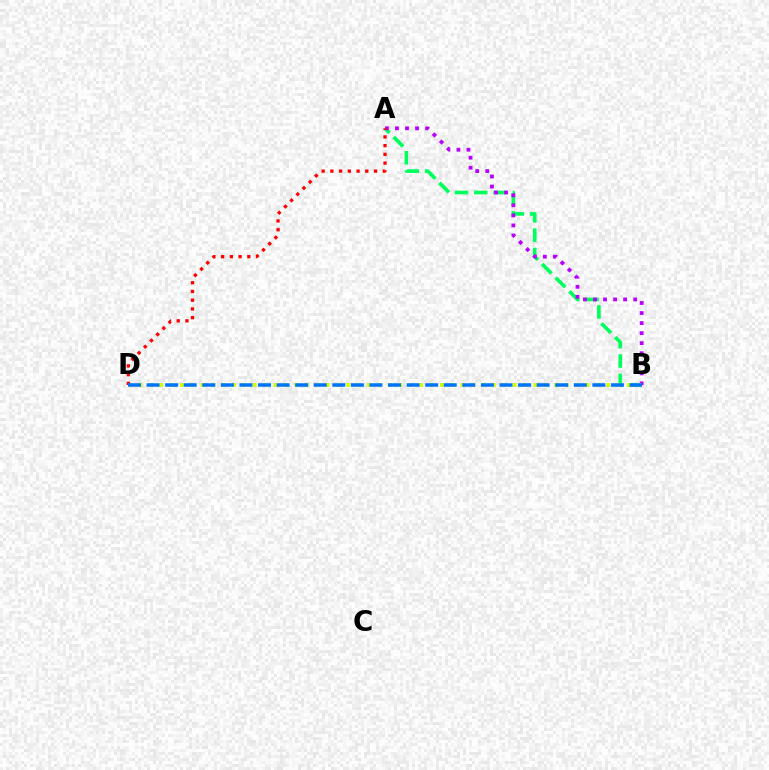{('A', 'B'): [{'color': '#00ff5c', 'line_style': 'dashed', 'thickness': 2.62}, {'color': '#b900ff', 'line_style': 'dotted', 'thickness': 2.73}], ('B', 'D'): [{'color': '#d1ff00', 'line_style': 'dotted', 'thickness': 2.82}, {'color': '#0074ff', 'line_style': 'dashed', 'thickness': 2.52}], ('A', 'D'): [{'color': '#ff0000', 'line_style': 'dotted', 'thickness': 2.37}]}